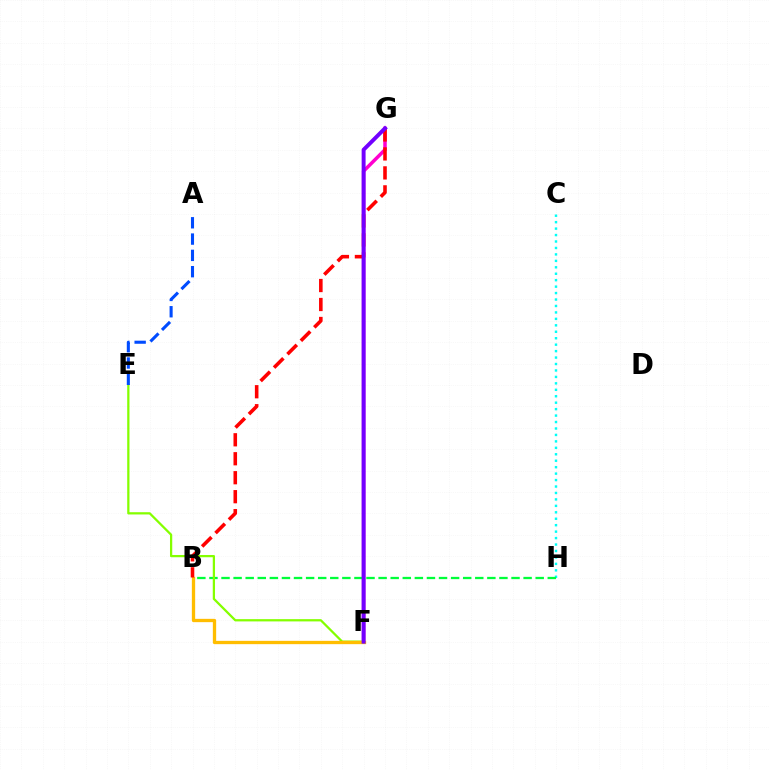{('F', 'G'): [{'color': '#ff00cf', 'line_style': 'solid', 'thickness': 2.52}, {'color': '#7200ff', 'line_style': 'solid', 'thickness': 2.83}], ('C', 'H'): [{'color': '#00fff6', 'line_style': 'dotted', 'thickness': 1.75}], ('B', 'H'): [{'color': '#00ff39', 'line_style': 'dashed', 'thickness': 1.64}], ('E', 'F'): [{'color': '#84ff00', 'line_style': 'solid', 'thickness': 1.62}], ('B', 'F'): [{'color': '#ffbd00', 'line_style': 'solid', 'thickness': 2.38}], ('B', 'G'): [{'color': '#ff0000', 'line_style': 'dashed', 'thickness': 2.58}], ('A', 'E'): [{'color': '#004bff', 'line_style': 'dashed', 'thickness': 2.21}]}